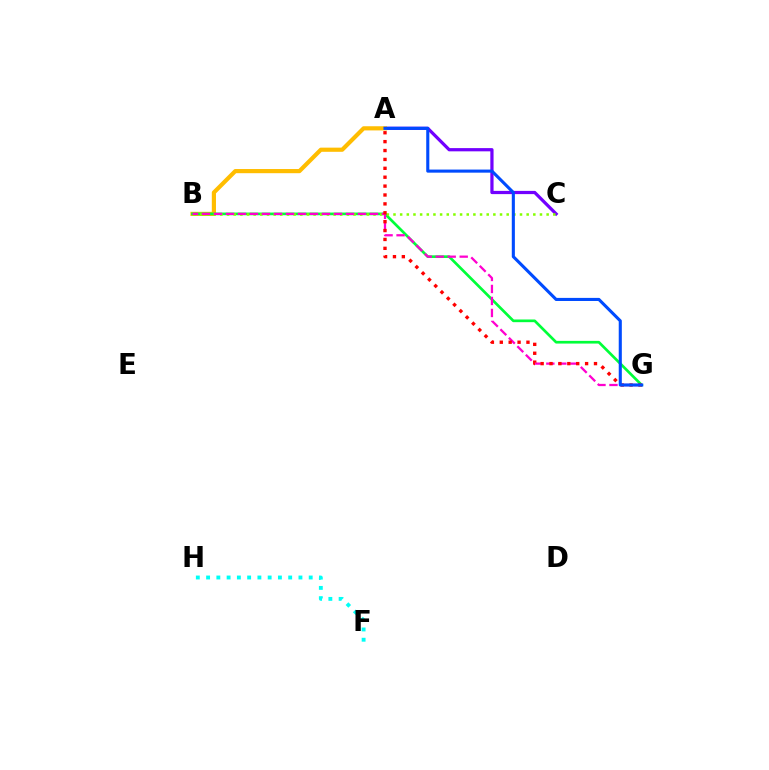{('A', 'C'): [{'color': '#7200ff', 'line_style': 'solid', 'thickness': 2.32}], ('A', 'B'): [{'color': '#ffbd00', 'line_style': 'solid', 'thickness': 3.0}], ('F', 'H'): [{'color': '#00fff6', 'line_style': 'dotted', 'thickness': 2.79}], ('B', 'G'): [{'color': '#00ff39', 'line_style': 'solid', 'thickness': 1.94}, {'color': '#ff00cf', 'line_style': 'dashed', 'thickness': 1.63}], ('B', 'C'): [{'color': '#84ff00', 'line_style': 'dotted', 'thickness': 1.81}], ('A', 'G'): [{'color': '#ff0000', 'line_style': 'dotted', 'thickness': 2.42}, {'color': '#004bff', 'line_style': 'solid', 'thickness': 2.23}]}